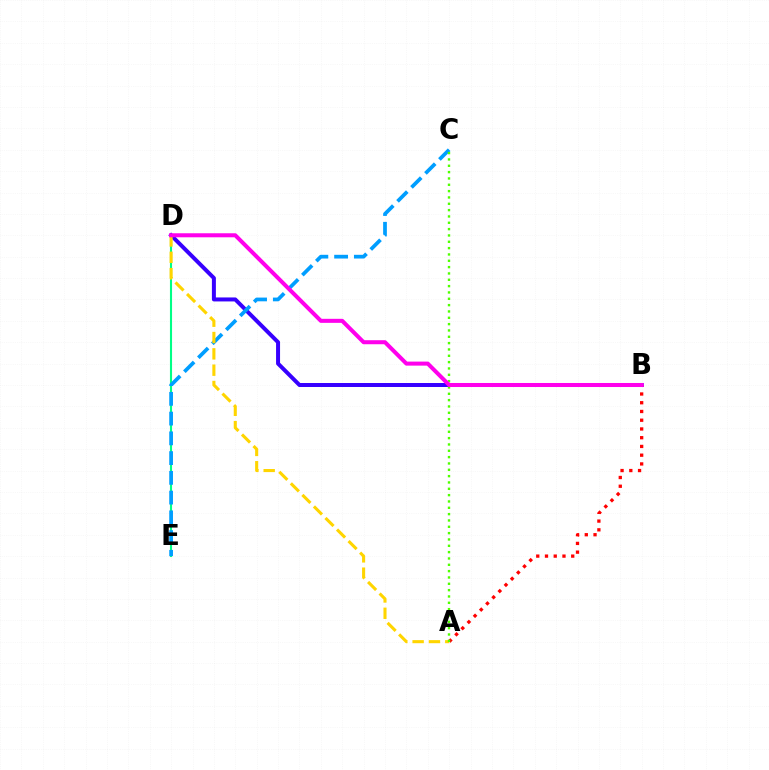{('B', 'D'): [{'color': '#3700ff', 'line_style': 'solid', 'thickness': 2.87}, {'color': '#ff00ed', 'line_style': 'solid', 'thickness': 2.9}], ('D', 'E'): [{'color': '#00ff86', 'line_style': 'solid', 'thickness': 1.52}], ('C', 'E'): [{'color': '#009eff', 'line_style': 'dashed', 'thickness': 2.68}], ('A', 'D'): [{'color': '#ffd500', 'line_style': 'dashed', 'thickness': 2.22}], ('A', 'B'): [{'color': '#ff0000', 'line_style': 'dotted', 'thickness': 2.37}], ('A', 'C'): [{'color': '#4fff00', 'line_style': 'dotted', 'thickness': 1.72}]}